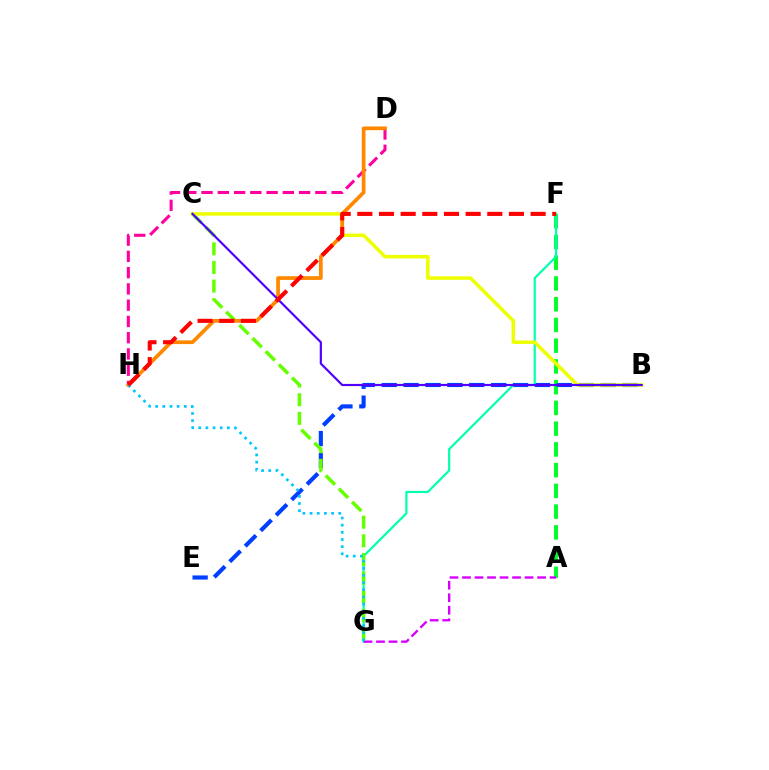{('A', 'F'): [{'color': '#00ff27', 'line_style': 'dashed', 'thickness': 2.82}], ('B', 'E'): [{'color': '#003fff', 'line_style': 'dashed', 'thickness': 2.97}], ('D', 'H'): [{'color': '#ff00a0', 'line_style': 'dashed', 'thickness': 2.21}, {'color': '#ff8800', 'line_style': 'solid', 'thickness': 2.69}], ('F', 'G'): [{'color': '#00ffaf', 'line_style': 'solid', 'thickness': 1.58}], ('A', 'G'): [{'color': '#d600ff', 'line_style': 'dashed', 'thickness': 1.7}], ('C', 'G'): [{'color': '#66ff00', 'line_style': 'dashed', 'thickness': 2.53}], ('B', 'C'): [{'color': '#eeff00', 'line_style': 'solid', 'thickness': 2.53}, {'color': '#4f00ff', 'line_style': 'solid', 'thickness': 1.56}], ('G', 'H'): [{'color': '#00c7ff', 'line_style': 'dotted', 'thickness': 1.95}], ('F', 'H'): [{'color': '#ff0000', 'line_style': 'dashed', 'thickness': 2.94}]}